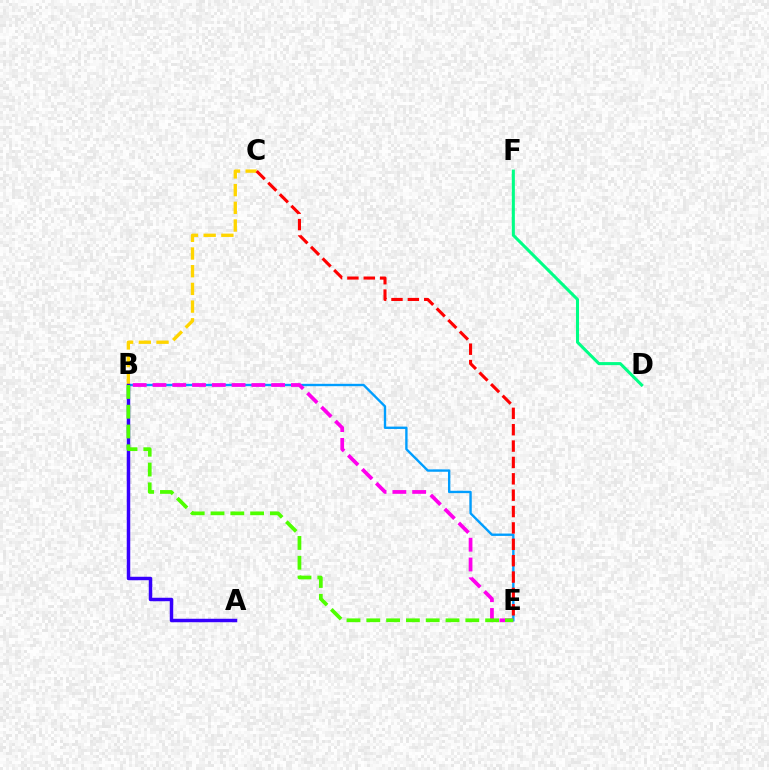{('B', 'E'): [{'color': '#009eff', 'line_style': 'solid', 'thickness': 1.71}, {'color': '#ff00ed', 'line_style': 'dashed', 'thickness': 2.69}, {'color': '#4fff00', 'line_style': 'dashed', 'thickness': 2.69}], ('B', 'C'): [{'color': '#ffd500', 'line_style': 'dashed', 'thickness': 2.4}], ('D', 'F'): [{'color': '#00ff86', 'line_style': 'solid', 'thickness': 2.19}], ('C', 'E'): [{'color': '#ff0000', 'line_style': 'dashed', 'thickness': 2.22}], ('A', 'B'): [{'color': '#3700ff', 'line_style': 'solid', 'thickness': 2.5}]}